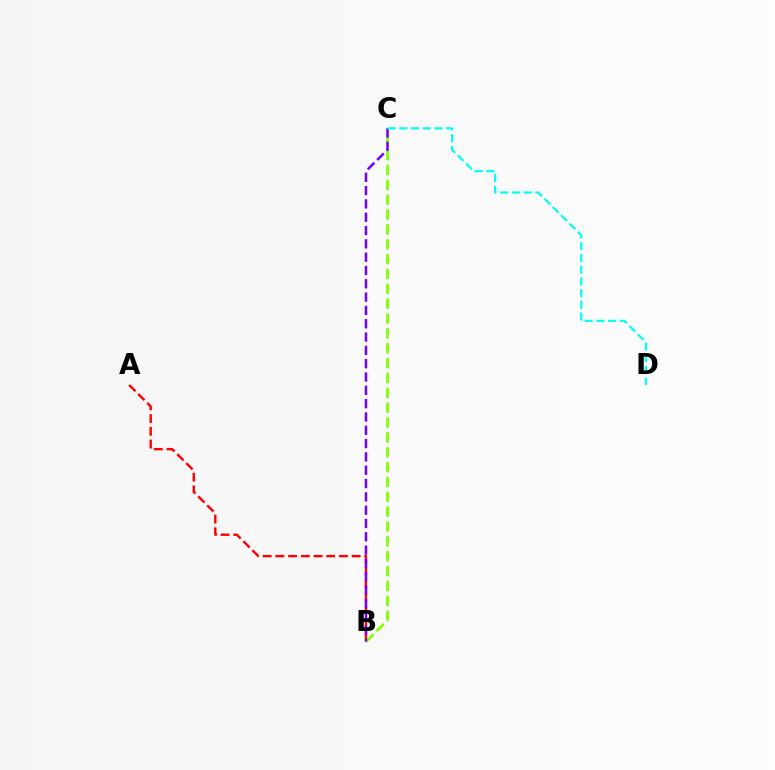{('A', 'B'): [{'color': '#ff0000', 'line_style': 'dashed', 'thickness': 1.73}], ('B', 'C'): [{'color': '#84ff00', 'line_style': 'dashed', 'thickness': 2.02}, {'color': '#7200ff', 'line_style': 'dashed', 'thickness': 1.81}], ('C', 'D'): [{'color': '#00fff6', 'line_style': 'dashed', 'thickness': 1.59}]}